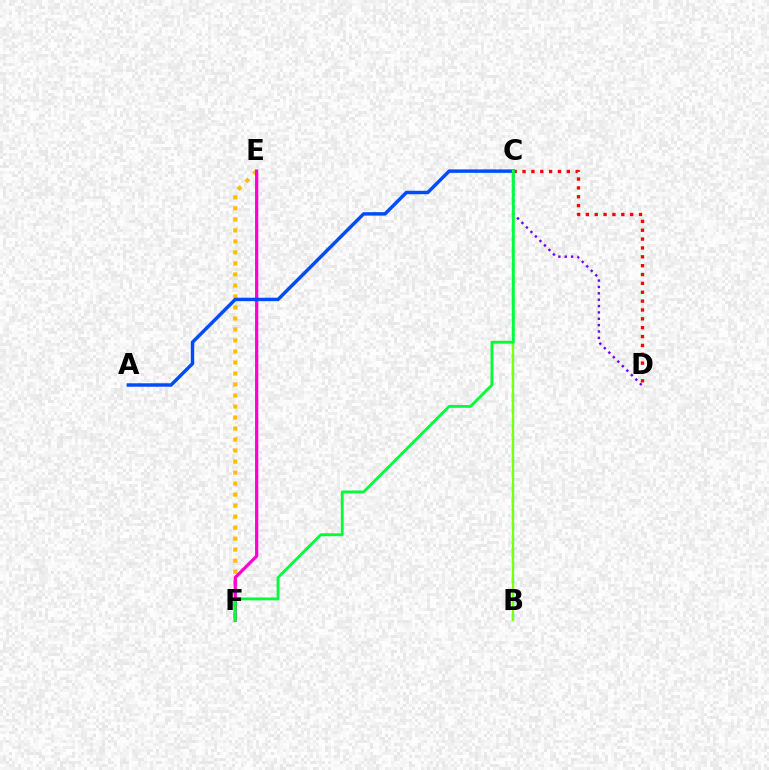{('E', 'F'): [{'color': '#ffbd00', 'line_style': 'dotted', 'thickness': 2.99}, {'color': '#ff00cf', 'line_style': 'solid', 'thickness': 2.32}], ('C', 'D'): [{'color': '#7200ff', 'line_style': 'dotted', 'thickness': 1.73}, {'color': '#ff0000', 'line_style': 'dotted', 'thickness': 2.41}], ('B', 'C'): [{'color': '#00fff6', 'line_style': 'dashed', 'thickness': 1.77}, {'color': '#84ff00', 'line_style': 'solid', 'thickness': 1.54}], ('A', 'C'): [{'color': '#004bff', 'line_style': 'solid', 'thickness': 2.48}], ('C', 'F'): [{'color': '#00ff39', 'line_style': 'solid', 'thickness': 2.06}]}